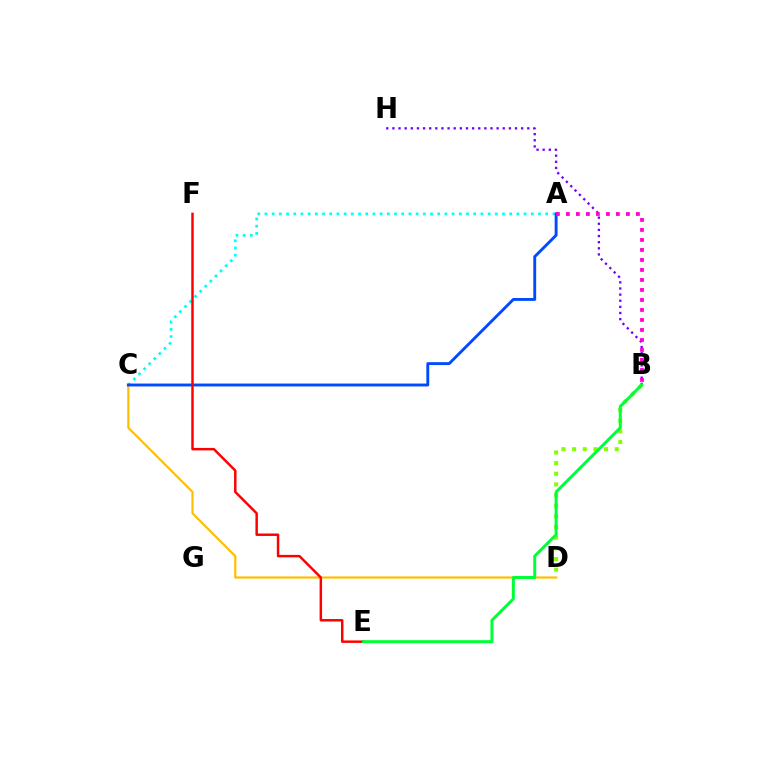{('A', 'C'): [{'color': '#00fff6', 'line_style': 'dotted', 'thickness': 1.96}, {'color': '#004bff', 'line_style': 'solid', 'thickness': 2.08}], ('C', 'D'): [{'color': '#ffbd00', 'line_style': 'solid', 'thickness': 1.57}], ('E', 'F'): [{'color': '#ff0000', 'line_style': 'solid', 'thickness': 1.78}], ('B', 'H'): [{'color': '#7200ff', 'line_style': 'dotted', 'thickness': 1.67}], ('B', 'D'): [{'color': '#84ff00', 'line_style': 'dotted', 'thickness': 2.89}], ('A', 'B'): [{'color': '#ff00cf', 'line_style': 'dotted', 'thickness': 2.72}], ('B', 'E'): [{'color': '#00ff39', 'line_style': 'solid', 'thickness': 2.15}]}